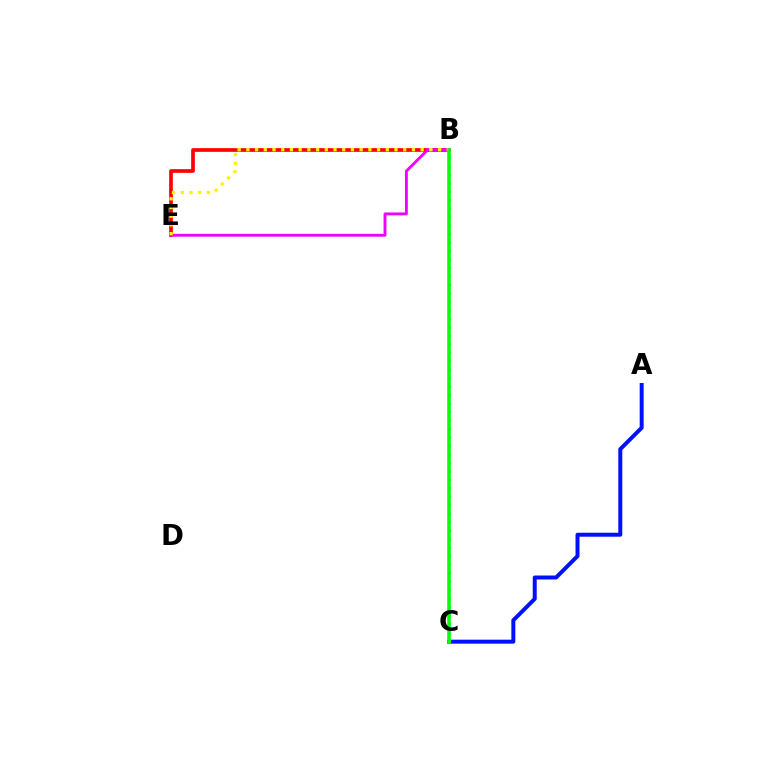{('A', 'C'): [{'color': '#0010ff', 'line_style': 'solid', 'thickness': 2.86}], ('B', 'E'): [{'color': '#ff0000', 'line_style': 'solid', 'thickness': 2.66}, {'color': '#ee00ff', 'line_style': 'solid', 'thickness': 2.06}, {'color': '#fcf500', 'line_style': 'dotted', 'thickness': 2.37}], ('B', 'C'): [{'color': '#00fff6', 'line_style': 'dotted', 'thickness': 2.3}, {'color': '#08ff00', 'line_style': 'solid', 'thickness': 2.56}]}